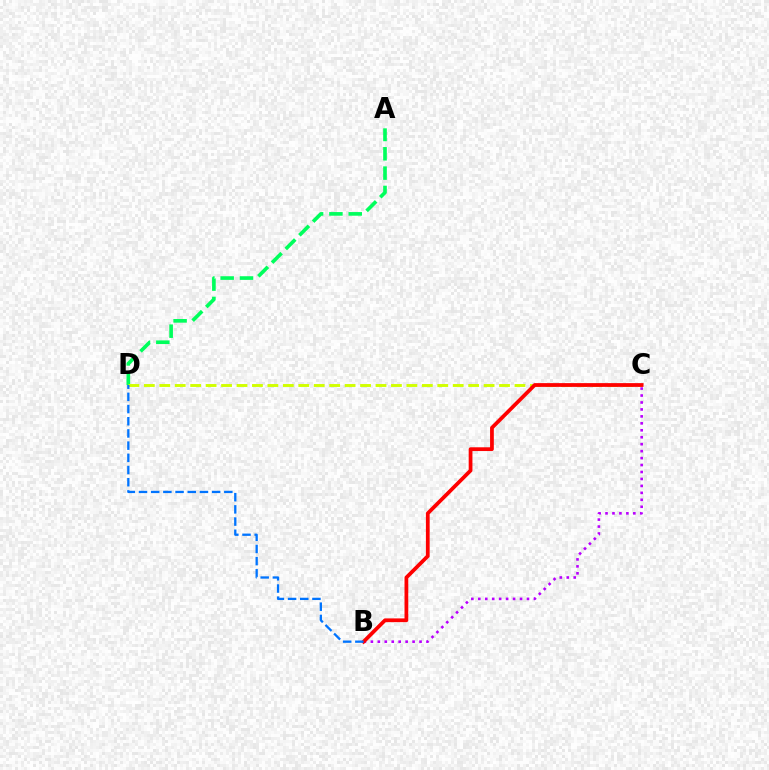{('B', 'C'): [{'color': '#b900ff', 'line_style': 'dotted', 'thickness': 1.89}, {'color': '#ff0000', 'line_style': 'solid', 'thickness': 2.7}], ('A', 'D'): [{'color': '#00ff5c', 'line_style': 'dashed', 'thickness': 2.63}], ('C', 'D'): [{'color': '#d1ff00', 'line_style': 'dashed', 'thickness': 2.1}], ('B', 'D'): [{'color': '#0074ff', 'line_style': 'dashed', 'thickness': 1.66}]}